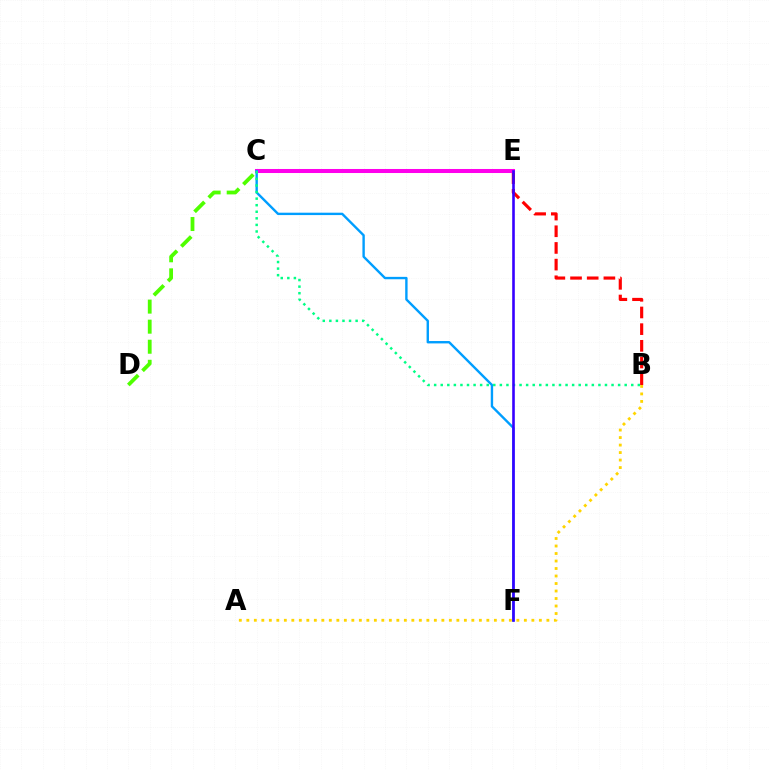{('B', 'E'): [{'color': '#ff0000', 'line_style': 'dashed', 'thickness': 2.27}], ('A', 'B'): [{'color': '#ffd500', 'line_style': 'dotted', 'thickness': 2.04}], ('C', 'D'): [{'color': '#4fff00', 'line_style': 'dashed', 'thickness': 2.73}], ('C', 'E'): [{'color': '#ff00ed', 'line_style': 'solid', 'thickness': 2.9}], ('C', 'F'): [{'color': '#009eff', 'line_style': 'solid', 'thickness': 1.72}], ('B', 'C'): [{'color': '#00ff86', 'line_style': 'dotted', 'thickness': 1.79}], ('E', 'F'): [{'color': '#3700ff', 'line_style': 'solid', 'thickness': 1.88}]}